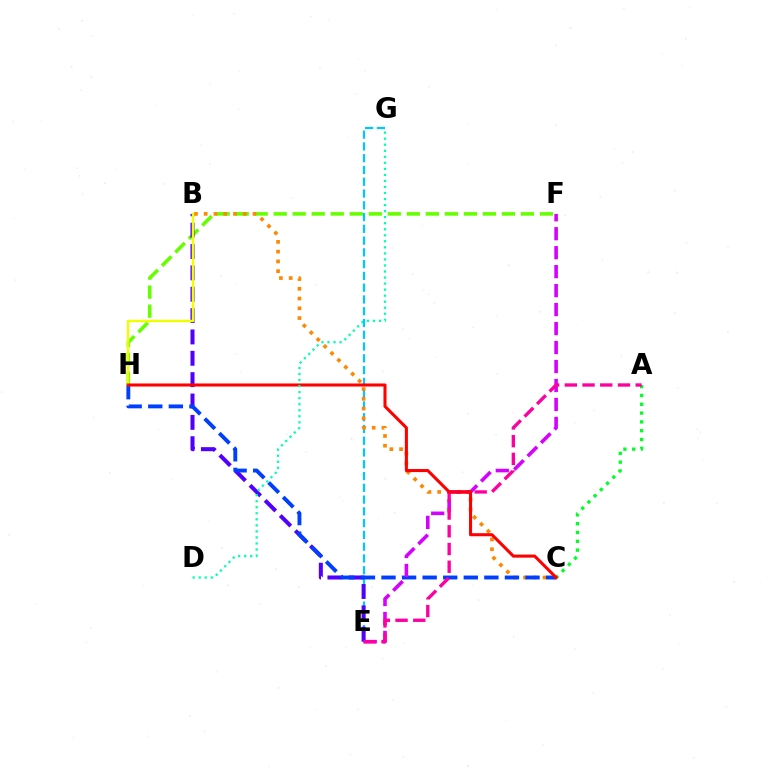{('F', 'H'): [{'color': '#66ff00', 'line_style': 'dashed', 'thickness': 2.58}], ('E', 'G'): [{'color': '#00c7ff', 'line_style': 'dashed', 'thickness': 1.6}], ('B', 'E'): [{'color': '#4f00ff', 'line_style': 'dashed', 'thickness': 2.9}], ('B', 'C'): [{'color': '#ff8800', 'line_style': 'dotted', 'thickness': 2.65}], ('C', 'H'): [{'color': '#003fff', 'line_style': 'dashed', 'thickness': 2.79}, {'color': '#ff0000', 'line_style': 'solid', 'thickness': 2.2}], ('E', 'F'): [{'color': '#d600ff', 'line_style': 'dashed', 'thickness': 2.58}], ('B', 'H'): [{'color': '#eeff00', 'line_style': 'solid', 'thickness': 1.76}], ('A', 'C'): [{'color': '#00ff27', 'line_style': 'dotted', 'thickness': 2.39}], ('A', 'E'): [{'color': '#ff00a0', 'line_style': 'dashed', 'thickness': 2.41}], ('D', 'G'): [{'color': '#00ffaf', 'line_style': 'dotted', 'thickness': 1.64}]}